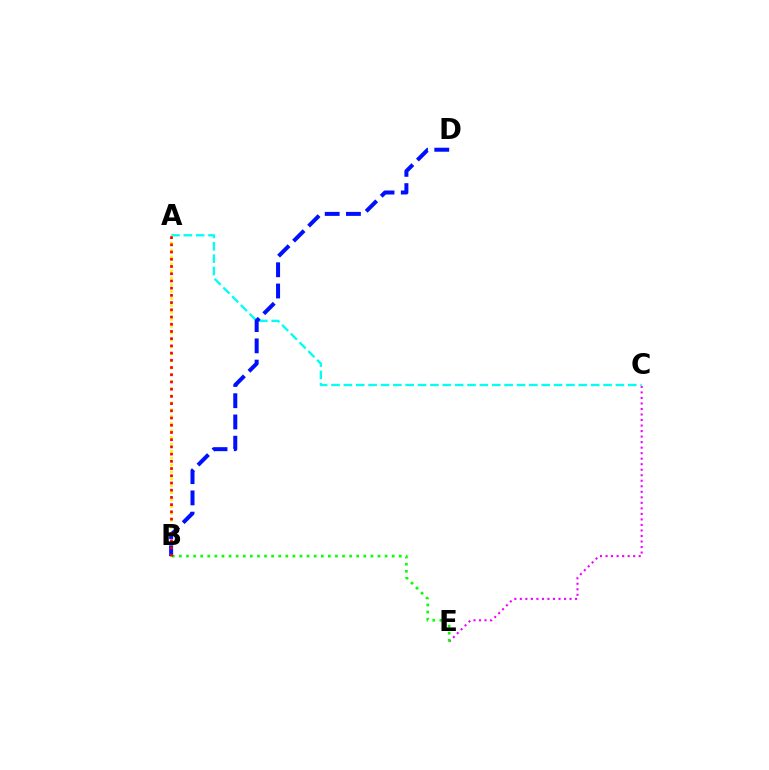{('C', 'E'): [{'color': '#ee00ff', 'line_style': 'dotted', 'thickness': 1.5}], ('A', 'C'): [{'color': '#00fff6', 'line_style': 'dashed', 'thickness': 1.68}], ('A', 'B'): [{'color': '#fcf500', 'line_style': 'dotted', 'thickness': 1.88}, {'color': '#ff0000', 'line_style': 'dotted', 'thickness': 1.96}], ('B', 'E'): [{'color': '#08ff00', 'line_style': 'dotted', 'thickness': 1.93}], ('B', 'D'): [{'color': '#0010ff', 'line_style': 'dashed', 'thickness': 2.89}]}